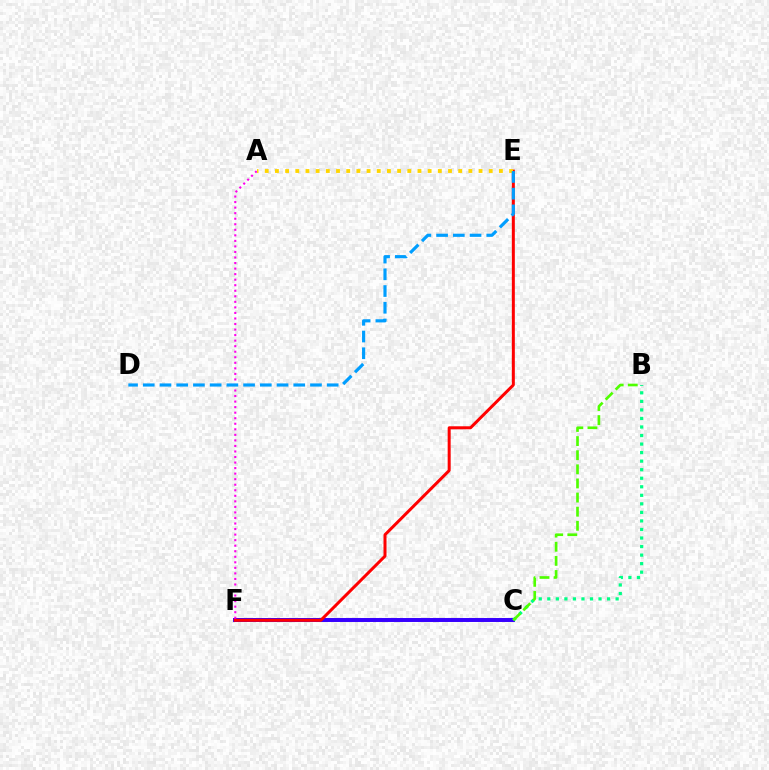{('C', 'F'): [{'color': '#3700ff', 'line_style': 'solid', 'thickness': 2.85}], ('B', 'C'): [{'color': '#00ff86', 'line_style': 'dotted', 'thickness': 2.32}, {'color': '#4fff00', 'line_style': 'dashed', 'thickness': 1.92}], ('A', 'F'): [{'color': '#ff00ed', 'line_style': 'dotted', 'thickness': 1.51}], ('E', 'F'): [{'color': '#ff0000', 'line_style': 'solid', 'thickness': 2.16}], ('A', 'E'): [{'color': '#ffd500', 'line_style': 'dotted', 'thickness': 2.77}], ('D', 'E'): [{'color': '#009eff', 'line_style': 'dashed', 'thickness': 2.27}]}